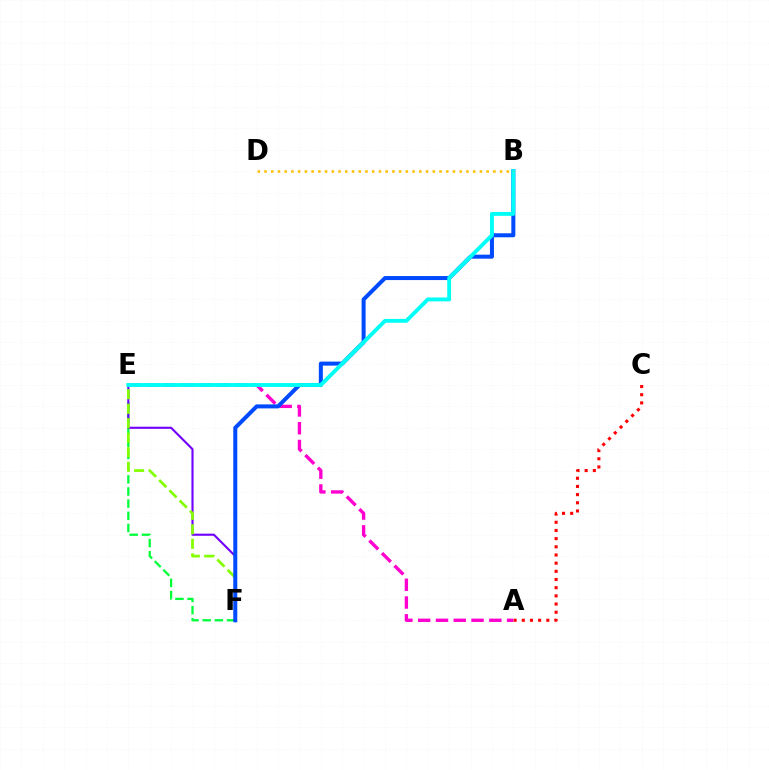{('A', 'C'): [{'color': '#ff0000', 'line_style': 'dotted', 'thickness': 2.22}], ('A', 'E'): [{'color': '#ff00cf', 'line_style': 'dashed', 'thickness': 2.42}], ('E', 'F'): [{'color': '#00ff39', 'line_style': 'dashed', 'thickness': 1.65}, {'color': '#7200ff', 'line_style': 'solid', 'thickness': 1.53}, {'color': '#84ff00', 'line_style': 'dashed', 'thickness': 1.97}], ('B', 'F'): [{'color': '#004bff', 'line_style': 'solid', 'thickness': 2.89}], ('B', 'E'): [{'color': '#00fff6', 'line_style': 'solid', 'thickness': 2.8}], ('B', 'D'): [{'color': '#ffbd00', 'line_style': 'dotted', 'thickness': 1.83}]}